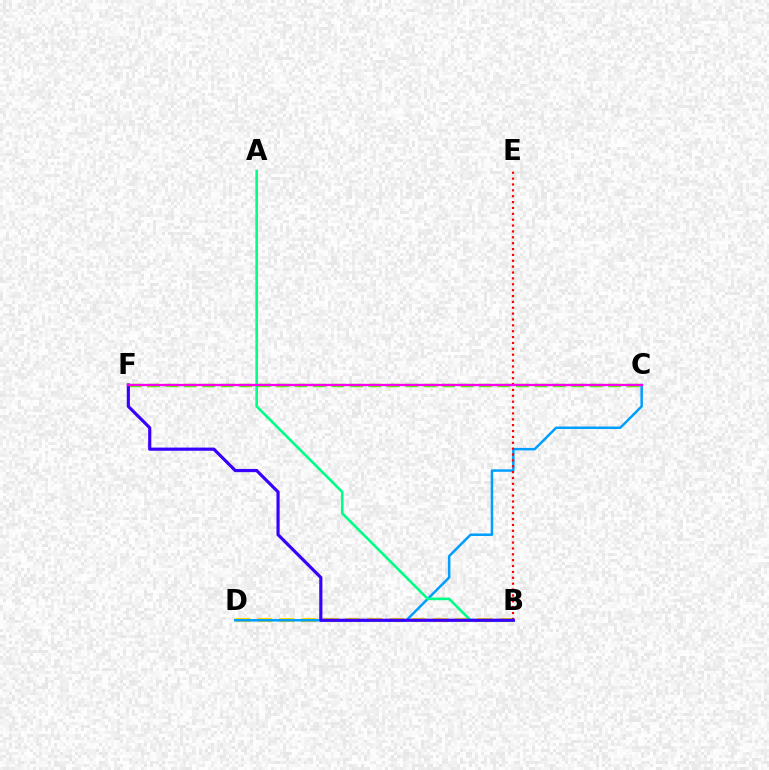{('B', 'D'): [{'color': '#ffd500', 'line_style': 'dashed', 'thickness': 2.99}], ('C', 'D'): [{'color': '#009eff', 'line_style': 'solid', 'thickness': 1.79}], ('B', 'E'): [{'color': '#ff0000', 'line_style': 'dotted', 'thickness': 1.6}], ('A', 'B'): [{'color': '#00ff86', 'line_style': 'solid', 'thickness': 1.89}], ('C', 'F'): [{'color': '#4fff00', 'line_style': 'dashed', 'thickness': 2.51}, {'color': '#ff00ed', 'line_style': 'solid', 'thickness': 1.67}], ('B', 'F'): [{'color': '#3700ff', 'line_style': 'solid', 'thickness': 2.28}]}